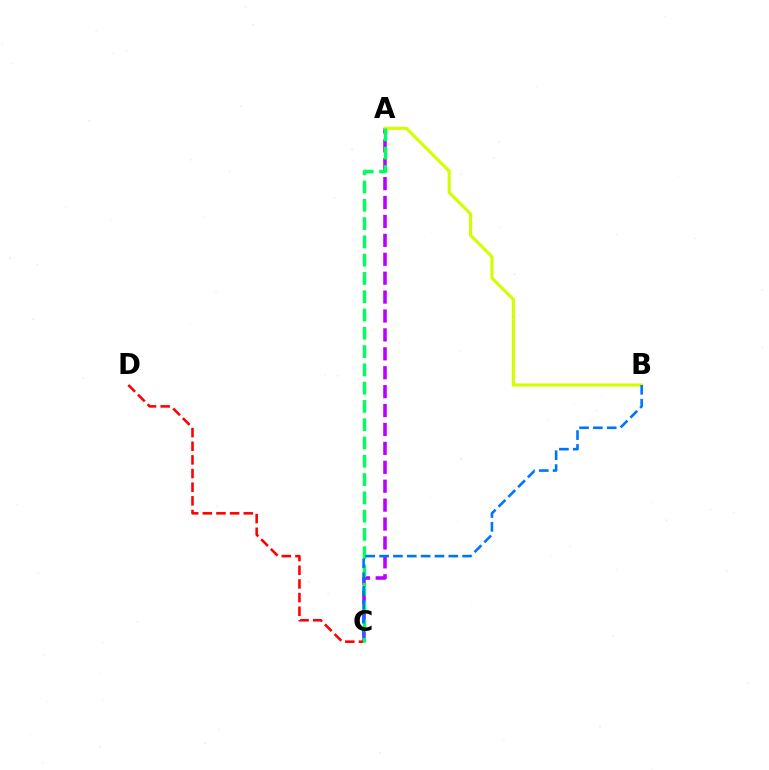{('A', 'C'): [{'color': '#b900ff', 'line_style': 'dashed', 'thickness': 2.57}, {'color': '#00ff5c', 'line_style': 'dashed', 'thickness': 2.48}], ('A', 'B'): [{'color': '#d1ff00', 'line_style': 'solid', 'thickness': 2.25}], ('C', 'D'): [{'color': '#ff0000', 'line_style': 'dashed', 'thickness': 1.85}], ('B', 'C'): [{'color': '#0074ff', 'line_style': 'dashed', 'thickness': 1.88}]}